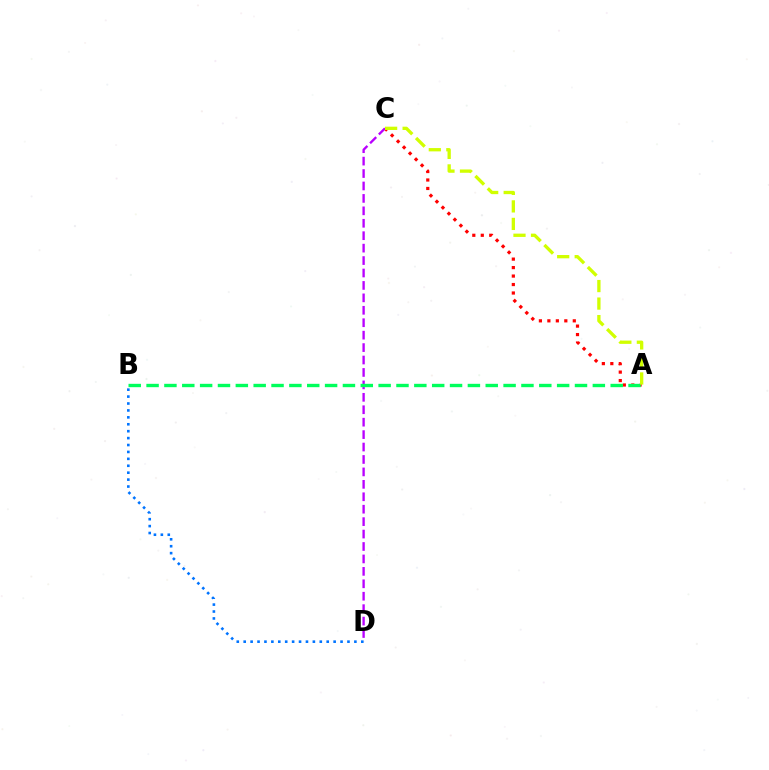{('A', 'C'): [{'color': '#ff0000', 'line_style': 'dotted', 'thickness': 2.3}, {'color': '#d1ff00', 'line_style': 'dashed', 'thickness': 2.38}], ('C', 'D'): [{'color': '#b900ff', 'line_style': 'dashed', 'thickness': 1.69}], ('A', 'B'): [{'color': '#00ff5c', 'line_style': 'dashed', 'thickness': 2.43}], ('B', 'D'): [{'color': '#0074ff', 'line_style': 'dotted', 'thickness': 1.88}]}